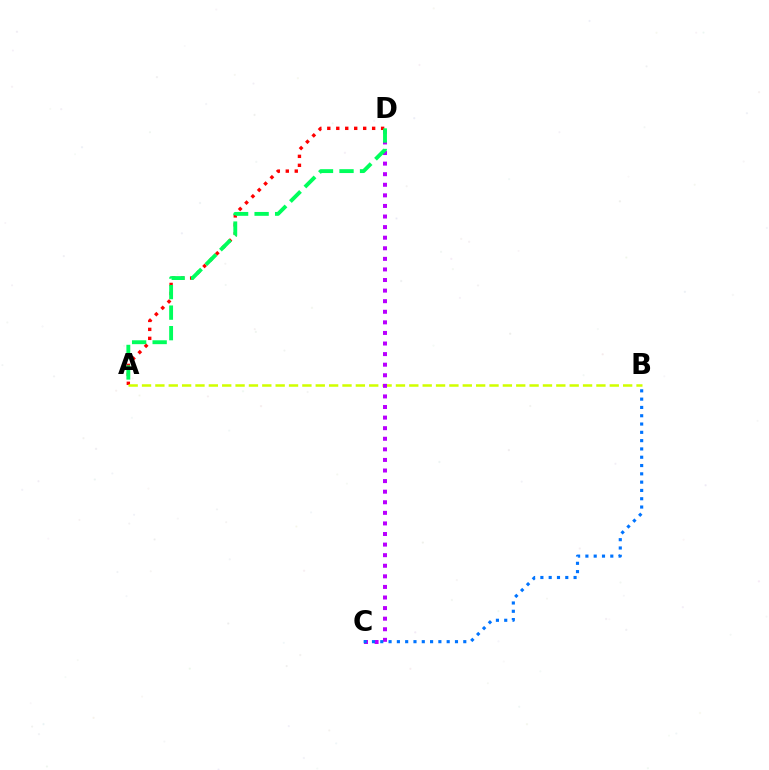{('A', 'D'): [{'color': '#ff0000', 'line_style': 'dotted', 'thickness': 2.44}, {'color': '#00ff5c', 'line_style': 'dashed', 'thickness': 2.79}], ('A', 'B'): [{'color': '#d1ff00', 'line_style': 'dashed', 'thickness': 1.82}], ('C', 'D'): [{'color': '#b900ff', 'line_style': 'dotted', 'thickness': 2.88}], ('B', 'C'): [{'color': '#0074ff', 'line_style': 'dotted', 'thickness': 2.26}]}